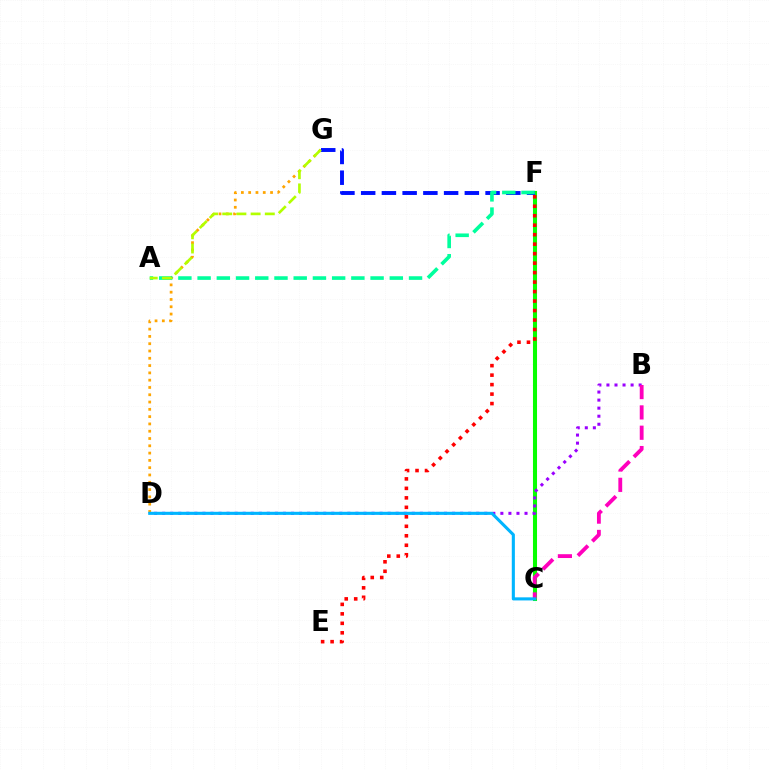{('C', 'F'): [{'color': '#08ff00', 'line_style': 'solid', 'thickness': 2.93}], ('D', 'G'): [{'color': '#ffa500', 'line_style': 'dotted', 'thickness': 1.98}], ('F', 'G'): [{'color': '#0010ff', 'line_style': 'dashed', 'thickness': 2.82}], ('A', 'F'): [{'color': '#00ff9d', 'line_style': 'dashed', 'thickness': 2.61}], ('B', 'D'): [{'color': '#9b00ff', 'line_style': 'dotted', 'thickness': 2.19}], ('B', 'C'): [{'color': '#ff00bd', 'line_style': 'dashed', 'thickness': 2.76}], ('C', 'D'): [{'color': '#00b5ff', 'line_style': 'solid', 'thickness': 2.23}], ('A', 'G'): [{'color': '#b3ff00', 'line_style': 'dashed', 'thickness': 1.93}], ('E', 'F'): [{'color': '#ff0000', 'line_style': 'dotted', 'thickness': 2.58}]}